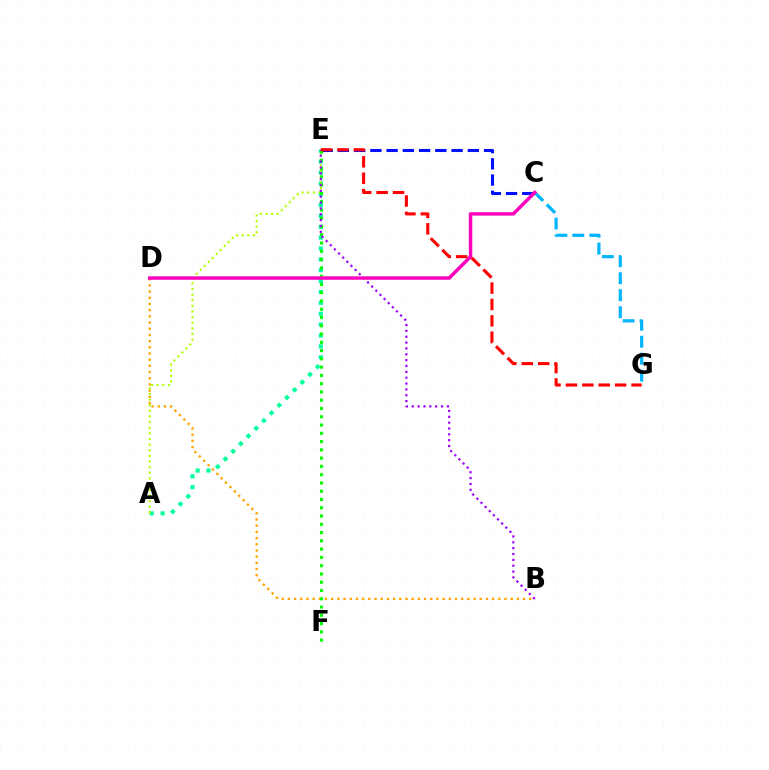{('B', 'D'): [{'color': '#ffa500', 'line_style': 'dotted', 'thickness': 1.68}], ('A', 'E'): [{'color': '#00ff9d', 'line_style': 'dotted', 'thickness': 2.95}, {'color': '#b3ff00', 'line_style': 'dotted', 'thickness': 1.53}], ('C', 'E'): [{'color': '#0010ff', 'line_style': 'dashed', 'thickness': 2.21}], ('E', 'F'): [{'color': '#08ff00', 'line_style': 'dotted', 'thickness': 2.25}], ('C', 'G'): [{'color': '#00b5ff', 'line_style': 'dashed', 'thickness': 2.31}], ('B', 'E'): [{'color': '#9b00ff', 'line_style': 'dotted', 'thickness': 1.59}], ('C', 'D'): [{'color': '#ff00bd', 'line_style': 'solid', 'thickness': 2.48}], ('E', 'G'): [{'color': '#ff0000', 'line_style': 'dashed', 'thickness': 2.23}]}